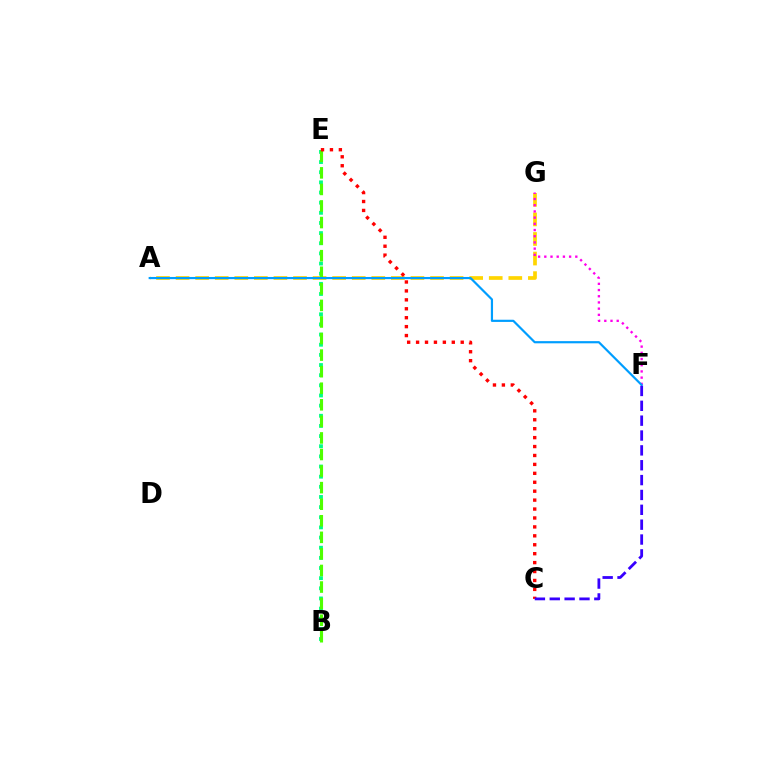{('A', 'G'): [{'color': '#ffd500', 'line_style': 'dashed', 'thickness': 2.66}], ('B', 'E'): [{'color': '#00ff86', 'line_style': 'dotted', 'thickness': 2.76}, {'color': '#4fff00', 'line_style': 'dashed', 'thickness': 2.25}], ('F', 'G'): [{'color': '#ff00ed', 'line_style': 'dotted', 'thickness': 1.69}], ('C', 'E'): [{'color': '#ff0000', 'line_style': 'dotted', 'thickness': 2.43}], ('A', 'F'): [{'color': '#009eff', 'line_style': 'solid', 'thickness': 1.57}], ('C', 'F'): [{'color': '#3700ff', 'line_style': 'dashed', 'thickness': 2.02}]}